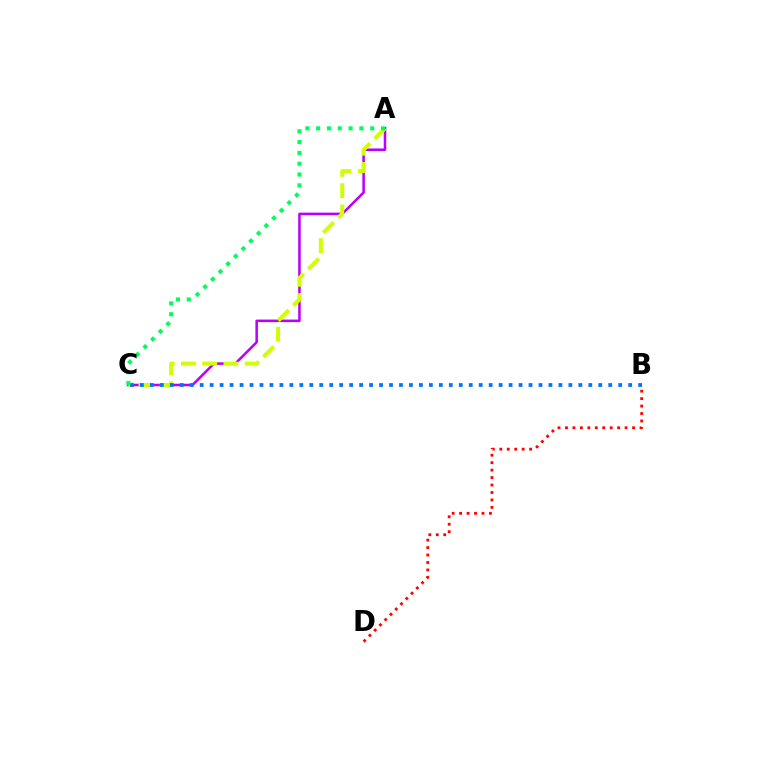{('A', 'C'): [{'color': '#b900ff', 'line_style': 'solid', 'thickness': 1.83}, {'color': '#d1ff00', 'line_style': 'dashed', 'thickness': 2.89}, {'color': '#00ff5c', 'line_style': 'dotted', 'thickness': 2.94}], ('B', 'D'): [{'color': '#ff0000', 'line_style': 'dotted', 'thickness': 2.03}], ('B', 'C'): [{'color': '#0074ff', 'line_style': 'dotted', 'thickness': 2.71}]}